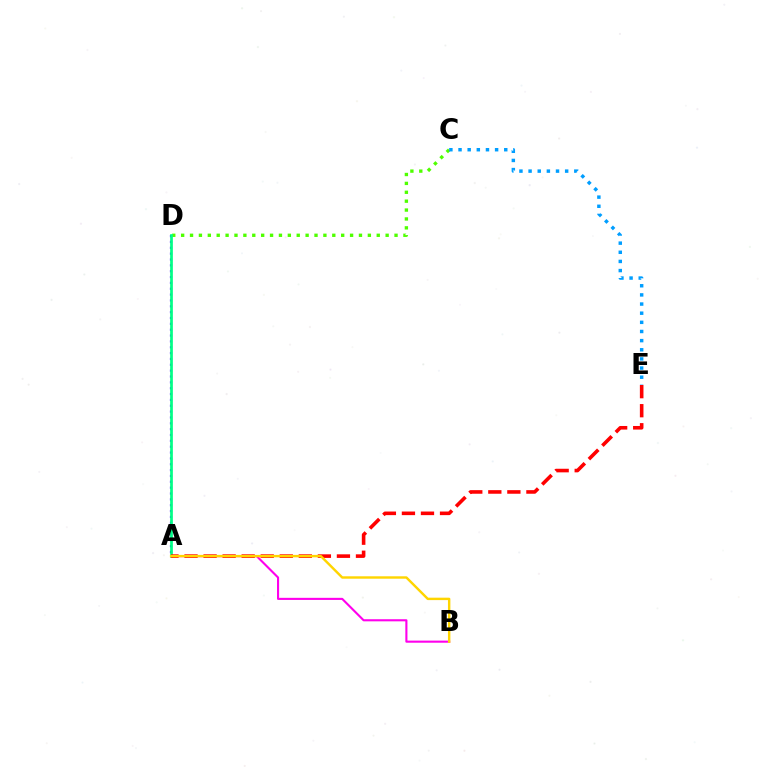{('C', 'D'): [{'color': '#4fff00', 'line_style': 'dotted', 'thickness': 2.42}], ('A', 'B'): [{'color': '#ff00ed', 'line_style': 'solid', 'thickness': 1.52}, {'color': '#ffd500', 'line_style': 'solid', 'thickness': 1.75}], ('A', 'D'): [{'color': '#3700ff', 'line_style': 'dotted', 'thickness': 1.59}, {'color': '#00ff86', 'line_style': 'solid', 'thickness': 1.95}], ('A', 'E'): [{'color': '#ff0000', 'line_style': 'dashed', 'thickness': 2.59}], ('C', 'E'): [{'color': '#009eff', 'line_style': 'dotted', 'thickness': 2.48}]}